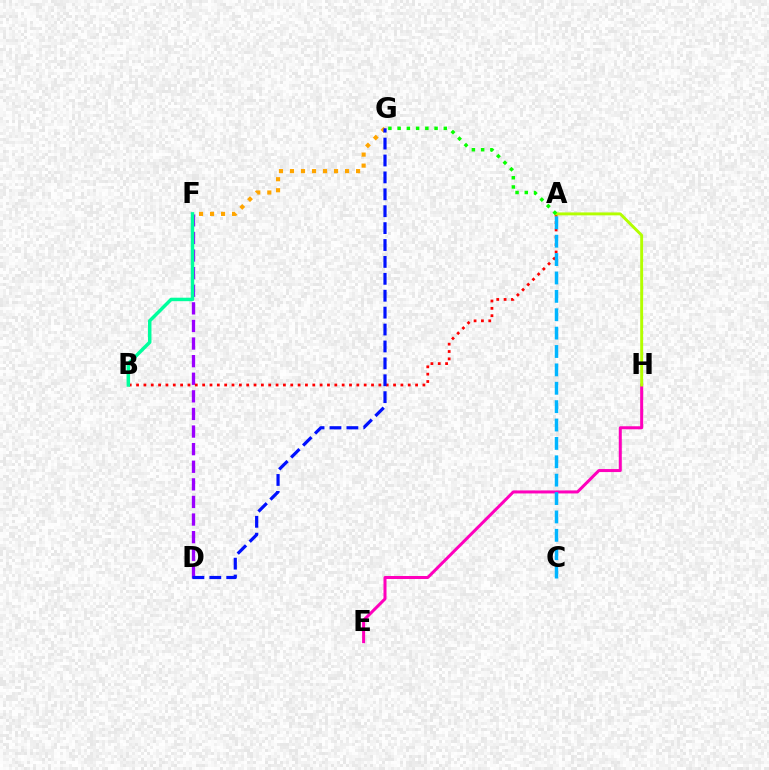{('D', 'F'): [{'color': '#9b00ff', 'line_style': 'dashed', 'thickness': 2.39}], ('F', 'G'): [{'color': '#ffa500', 'line_style': 'dotted', 'thickness': 2.99}], ('E', 'H'): [{'color': '#ff00bd', 'line_style': 'solid', 'thickness': 2.17}], ('A', 'B'): [{'color': '#ff0000', 'line_style': 'dotted', 'thickness': 1.99}], ('D', 'G'): [{'color': '#0010ff', 'line_style': 'dashed', 'thickness': 2.3}], ('A', 'C'): [{'color': '#00b5ff', 'line_style': 'dashed', 'thickness': 2.5}], ('A', 'H'): [{'color': '#b3ff00', 'line_style': 'solid', 'thickness': 2.11}], ('A', 'G'): [{'color': '#08ff00', 'line_style': 'dotted', 'thickness': 2.51}], ('B', 'F'): [{'color': '#00ff9d', 'line_style': 'solid', 'thickness': 2.5}]}